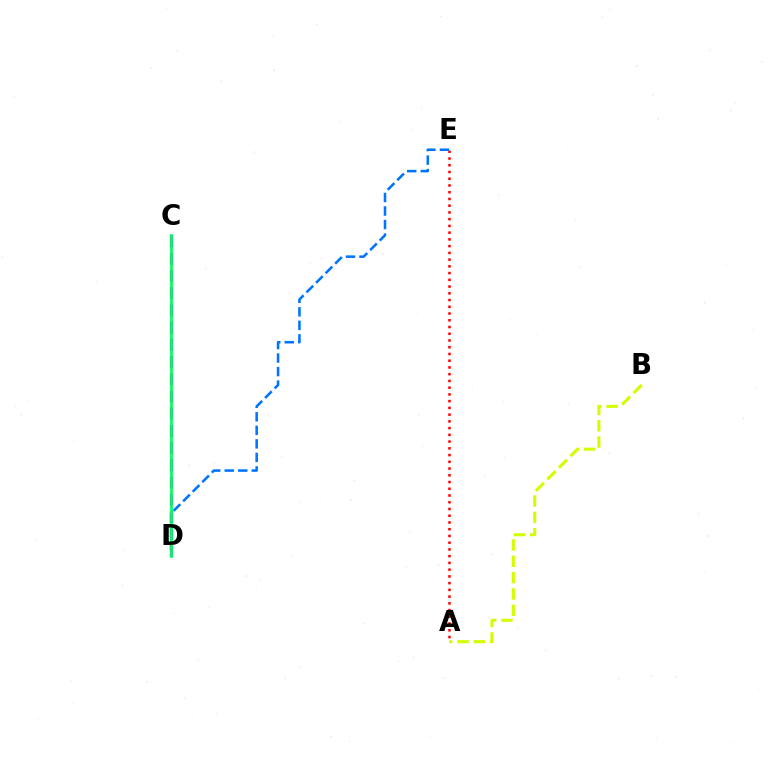{('A', 'E'): [{'color': '#ff0000', 'line_style': 'dotted', 'thickness': 1.83}], ('D', 'E'): [{'color': '#0074ff', 'line_style': 'dashed', 'thickness': 1.84}], ('C', 'D'): [{'color': '#b900ff', 'line_style': 'dashed', 'thickness': 2.34}, {'color': '#00ff5c', 'line_style': 'solid', 'thickness': 1.96}], ('A', 'B'): [{'color': '#d1ff00', 'line_style': 'dashed', 'thickness': 2.22}]}